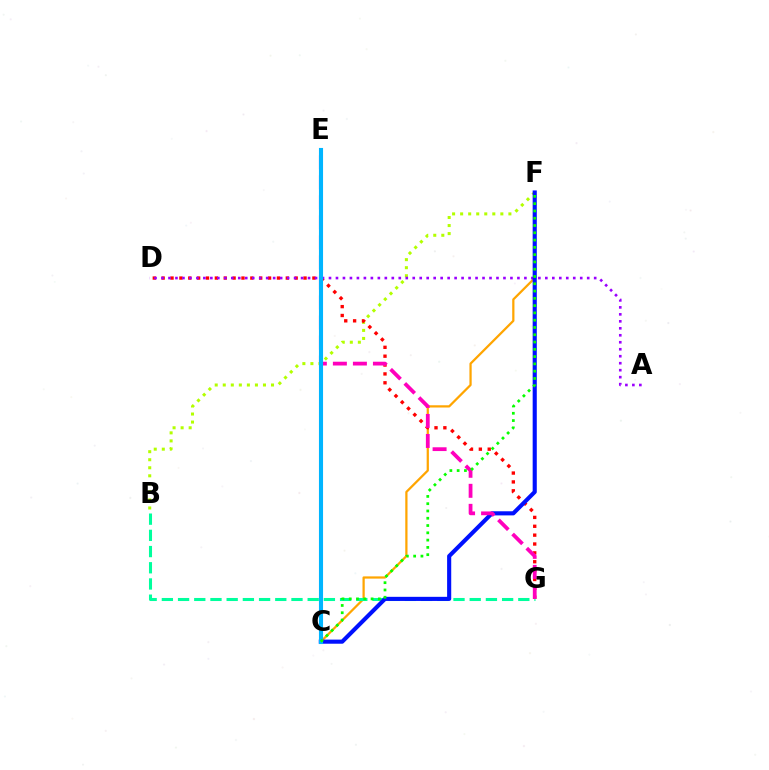{('C', 'F'): [{'color': '#ffa500', 'line_style': 'solid', 'thickness': 1.62}, {'color': '#0010ff', 'line_style': 'solid', 'thickness': 2.96}, {'color': '#08ff00', 'line_style': 'dotted', 'thickness': 1.98}], ('B', 'F'): [{'color': '#b3ff00', 'line_style': 'dotted', 'thickness': 2.19}], ('D', 'G'): [{'color': '#ff0000', 'line_style': 'dotted', 'thickness': 2.41}], ('A', 'D'): [{'color': '#9b00ff', 'line_style': 'dotted', 'thickness': 1.9}], ('B', 'G'): [{'color': '#00ff9d', 'line_style': 'dashed', 'thickness': 2.2}], ('E', 'G'): [{'color': '#ff00bd', 'line_style': 'dashed', 'thickness': 2.72}], ('C', 'E'): [{'color': '#00b5ff', 'line_style': 'solid', 'thickness': 2.95}]}